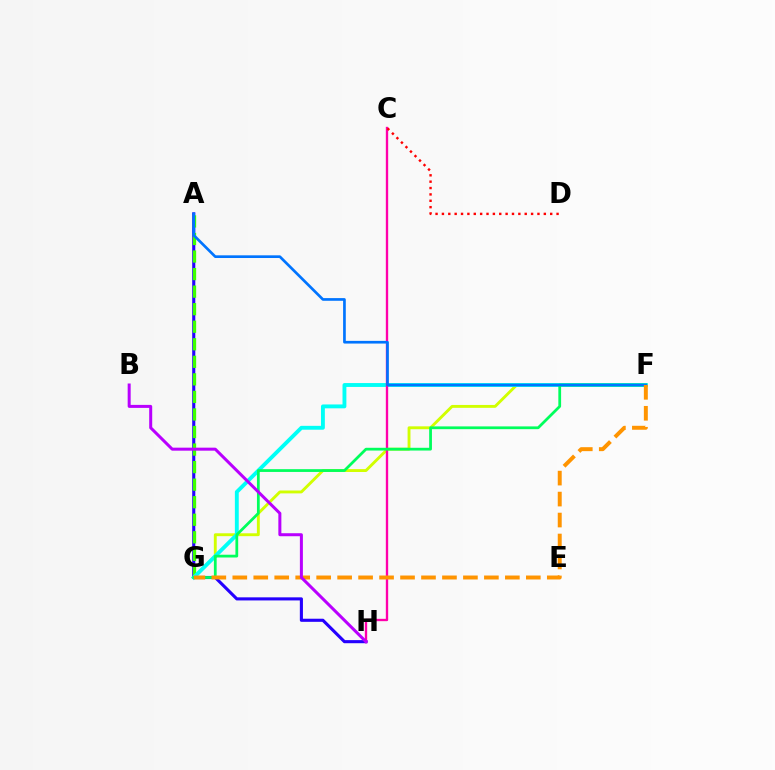{('A', 'H'): [{'color': '#2500ff', 'line_style': 'solid', 'thickness': 2.23}], ('F', 'G'): [{'color': '#d1ff00', 'line_style': 'solid', 'thickness': 2.07}, {'color': '#00fff6', 'line_style': 'solid', 'thickness': 2.79}, {'color': '#00ff5c', 'line_style': 'solid', 'thickness': 1.99}, {'color': '#ff9400', 'line_style': 'dashed', 'thickness': 2.85}], ('A', 'G'): [{'color': '#3dff00', 'line_style': 'dashed', 'thickness': 2.38}], ('C', 'H'): [{'color': '#ff00ac', 'line_style': 'solid', 'thickness': 1.69}], ('A', 'F'): [{'color': '#0074ff', 'line_style': 'solid', 'thickness': 1.93}], ('B', 'H'): [{'color': '#b900ff', 'line_style': 'solid', 'thickness': 2.17}], ('C', 'D'): [{'color': '#ff0000', 'line_style': 'dotted', 'thickness': 1.73}]}